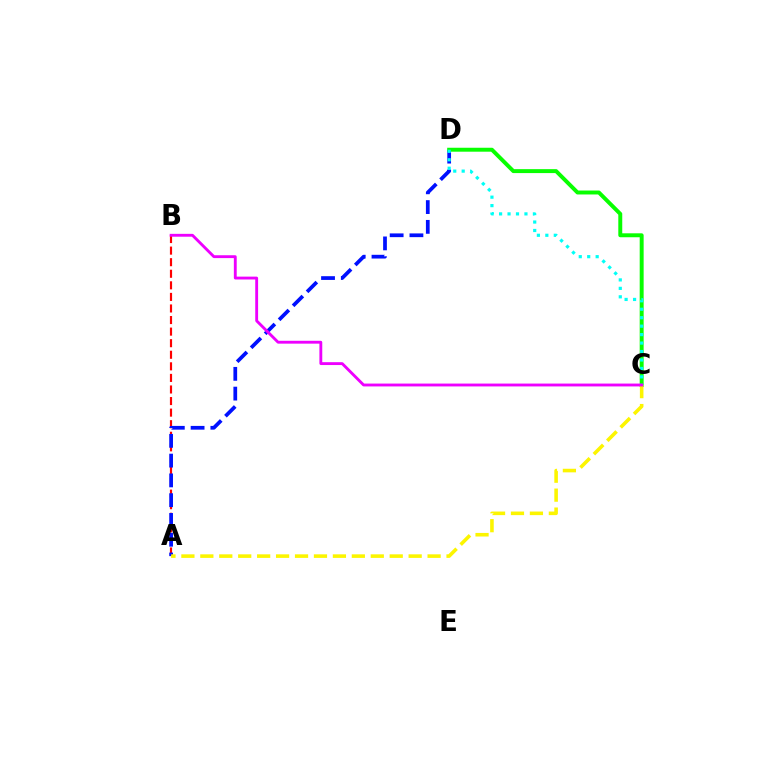{('A', 'B'): [{'color': '#ff0000', 'line_style': 'dashed', 'thickness': 1.57}], ('A', 'D'): [{'color': '#0010ff', 'line_style': 'dashed', 'thickness': 2.69}], ('C', 'D'): [{'color': '#08ff00', 'line_style': 'solid', 'thickness': 2.84}, {'color': '#00fff6', 'line_style': 'dotted', 'thickness': 2.3}], ('A', 'C'): [{'color': '#fcf500', 'line_style': 'dashed', 'thickness': 2.57}], ('B', 'C'): [{'color': '#ee00ff', 'line_style': 'solid', 'thickness': 2.06}]}